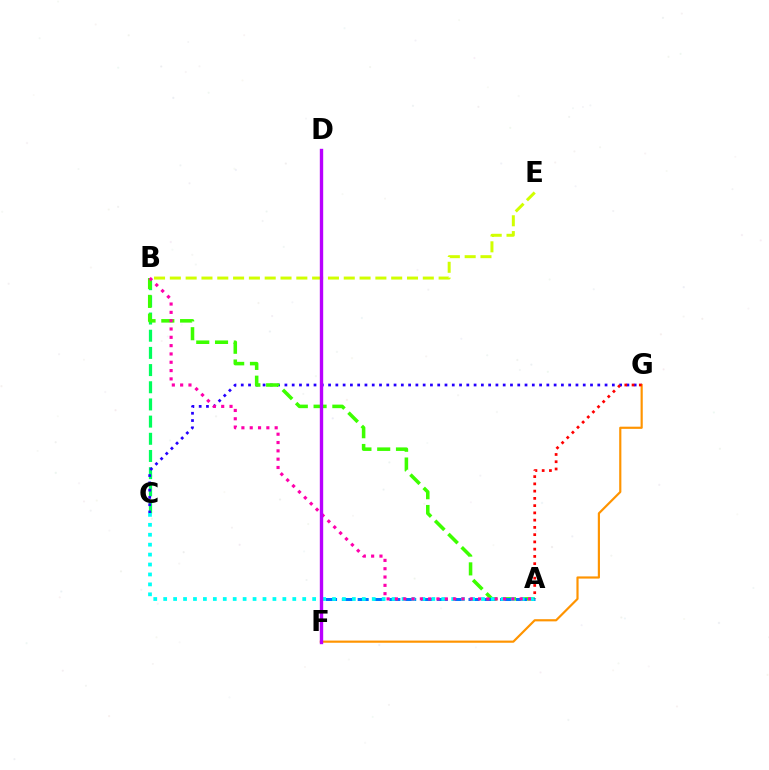{('B', 'C'): [{'color': '#00ff5c', 'line_style': 'dashed', 'thickness': 2.33}], ('C', 'G'): [{'color': '#2500ff', 'line_style': 'dotted', 'thickness': 1.98}], ('A', 'B'): [{'color': '#3dff00', 'line_style': 'dashed', 'thickness': 2.55}, {'color': '#ff00ac', 'line_style': 'dotted', 'thickness': 2.26}], ('A', 'F'): [{'color': '#0074ff', 'line_style': 'dashed', 'thickness': 2.15}], ('B', 'E'): [{'color': '#d1ff00', 'line_style': 'dashed', 'thickness': 2.15}], ('F', 'G'): [{'color': '#ff9400', 'line_style': 'solid', 'thickness': 1.57}], ('A', 'C'): [{'color': '#00fff6', 'line_style': 'dotted', 'thickness': 2.7}], ('A', 'G'): [{'color': '#ff0000', 'line_style': 'dotted', 'thickness': 1.97}], ('D', 'F'): [{'color': '#b900ff', 'line_style': 'solid', 'thickness': 2.43}]}